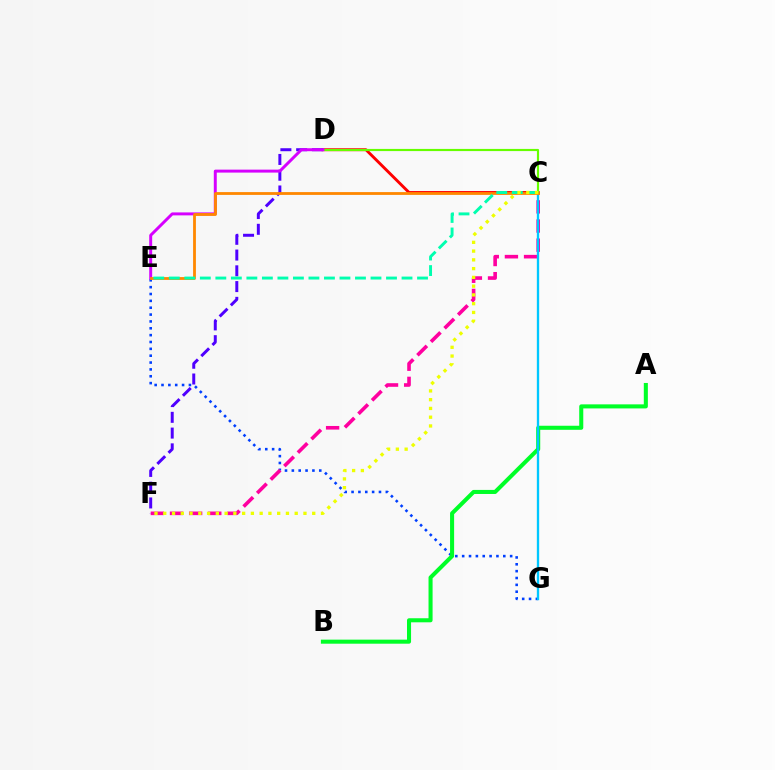{('E', 'G'): [{'color': '#003fff', 'line_style': 'dotted', 'thickness': 1.86}], ('C', 'F'): [{'color': '#ff00a0', 'line_style': 'dashed', 'thickness': 2.6}, {'color': '#eeff00', 'line_style': 'dotted', 'thickness': 2.38}], ('C', 'D'): [{'color': '#ff0000', 'line_style': 'solid', 'thickness': 2.08}, {'color': '#66ff00', 'line_style': 'solid', 'thickness': 1.56}], ('A', 'B'): [{'color': '#00ff27', 'line_style': 'solid', 'thickness': 2.92}], ('C', 'G'): [{'color': '#00c7ff', 'line_style': 'solid', 'thickness': 1.68}], ('D', 'F'): [{'color': '#4f00ff', 'line_style': 'dashed', 'thickness': 2.14}], ('D', 'E'): [{'color': '#d600ff', 'line_style': 'solid', 'thickness': 2.13}], ('C', 'E'): [{'color': '#ff8800', 'line_style': 'solid', 'thickness': 2.02}, {'color': '#00ffaf', 'line_style': 'dashed', 'thickness': 2.11}]}